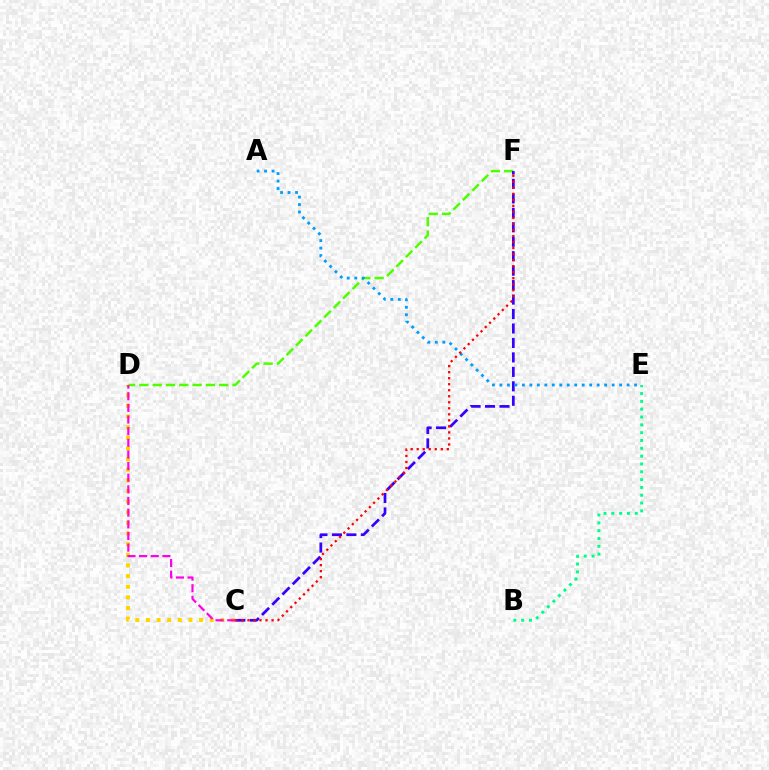{('D', 'F'): [{'color': '#4fff00', 'line_style': 'dashed', 'thickness': 1.81}], ('C', 'F'): [{'color': '#3700ff', 'line_style': 'dashed', 'thickness': 1.96}, {'color': '#ff0000', 'line_style': 'dotted', 'thickness': 1.64}], ('A', 'E'): [{'color': '#009eff', 'line_style': 'dotted', 'thickness': 2.03}], ('C', 'D'): [{'color': '#ffd500', 'line_style': 'dotted', 'thickness': 2.89}, {'color': '#ff00ed', 'line_style': 'dashed', 'thickness': 1.58}], ('B', 'E'): [{'color': '#00ff86', 'line_style': 'dotted', 'thickness': 2.13}]}